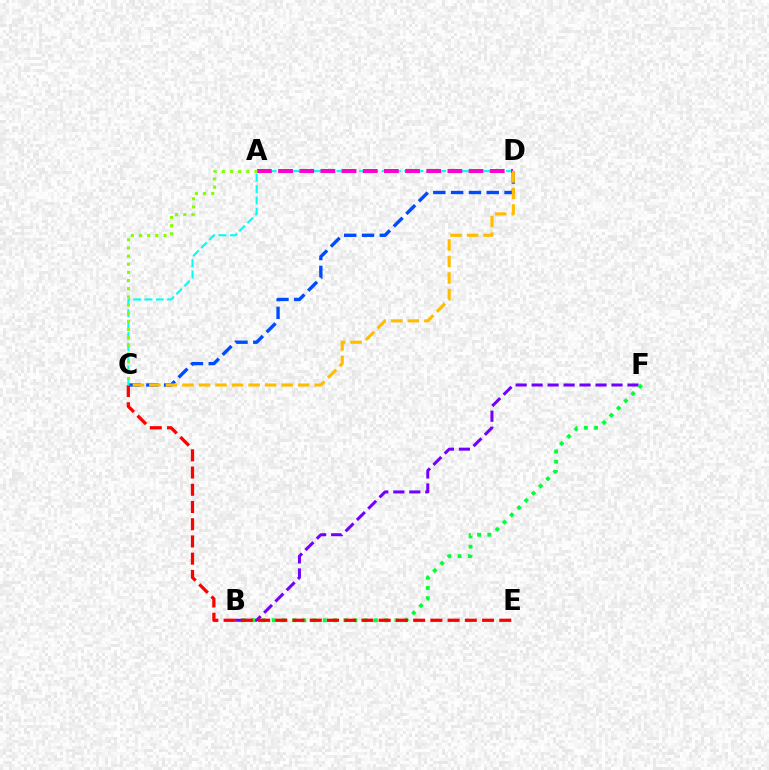{('B', 'F'): [{'color': '#7200ff', 'line_style': 'dashed', 'thickness': 2.17}, {'color': '#00ff39', 'line_style': 'dotted', 'thickness': 2.78}], ('C', 'D'): [{'color': '#004bff', 'line_style': 'dashed', 'thickness': 2.42}, {'color': '#00fff6', 'line_style': 'dashed', 'thickness': 1.54}, {'color': '#ffbd00', 'line_style': 'dashed', 'thickness': 2.25}], ('C', 'E'): [{'color': '#ff0000', 'line_style': 'dashed', 'thickness': 2.34}], ('A', 'D'): [{'color': '#ff00cf', 'line_style': 'dashed', 'thickness': 2.88}], ('A', 'C'): [{'color': '#84ff00', 'line_style': 'dotted', 'thickness': 2.22}]}